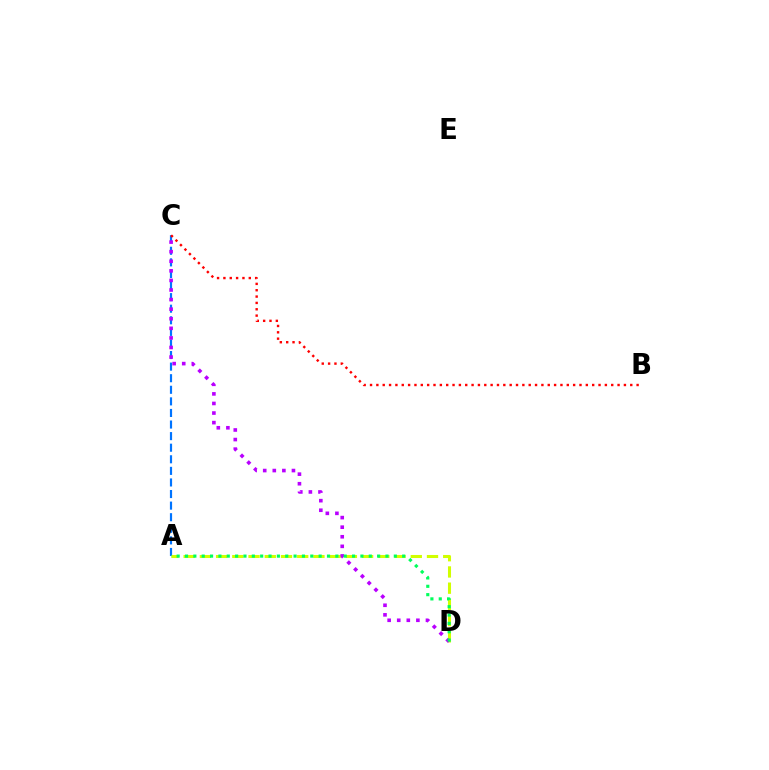{('A', 'C'): [{'color': '#0074ff', 'line_style': 'dashed', 'thickness': 1.57}], ('A', 'D'): [{'color': '#d1ff00', 'line_style': 'dashed', 'thickness': 2.2}, {'color': '#00ff5c', 'line_style': 'dotted', 'thickness': 2.27}], ('C', 'D'): [{'color': '#b900ff', 'line_style': 'dotted', 'thickness': 2.6}], ('B', 'C'): [{'color': '#ff0000', 'line_style': 'dotted', 'thickness': 1.72}]}